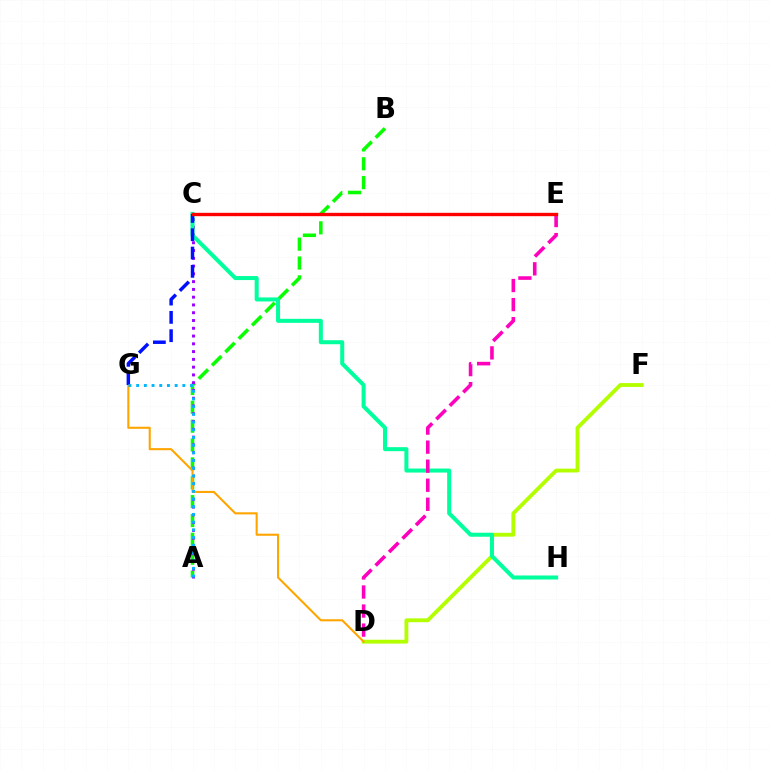{('A', 'B'): [{'color': '#08ff00', 'line_style': 'dashed', 'thickness': 2.56}], ('A', 'C'): [{'color': '#9b00ff', 'line_style': 'dotted', 'thickness': 2.11}], ('D', 'F'): [{'color': '#b3ff00', 'line_style': 'solid', 'thickness': 2.77}], ('C', 'H'): [{'color': '#00ff9d', 'line_style': 'solid', 'thickness': 2.89}], ('D', 'G'): [{'color': '#ffa500', 'line_style': 'solid', 'thickness': 1.5}], ('D', 'E'): [{'color': '#ff00bd', 'line_style': 'dashed', 'thickness': 2.59}], ('C', 'G'): [{'color': '#0010ff', 'line_style': 'dashed', 'thickness': 2.49}], ('C', 'E'): [{'color': '#ff0000', 'line_style': 'solid', 'thickness': 2.42}], ('A', 'G'): [{'color': '#00b5ff', 'line_style': 'dotted', 'thickness': 2.09}]}